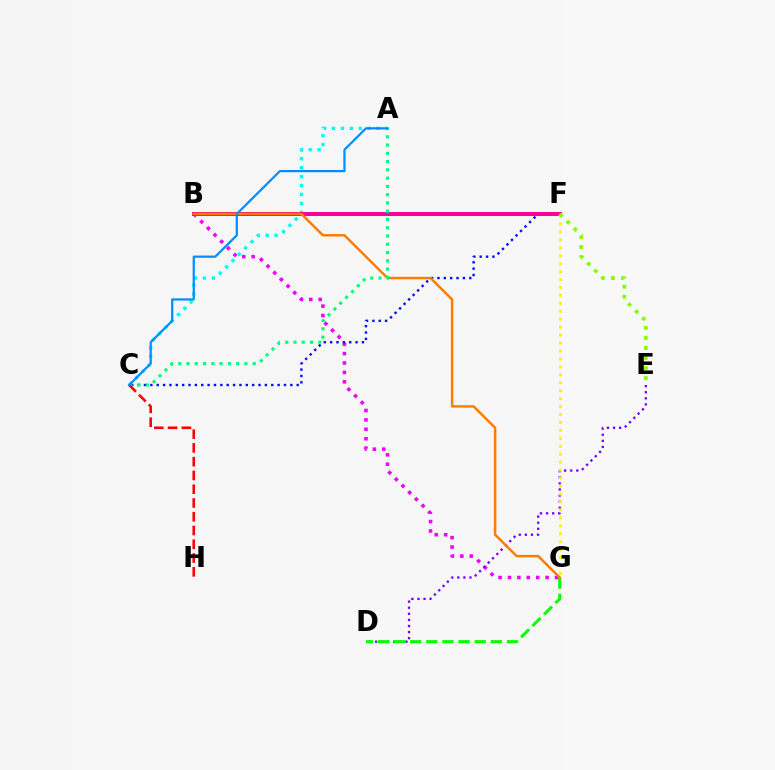{('B', 'G'): [{'color': '#ee00ff', 'line_style': 'dotted', 'thickness': 2.56}, {'color': '#ff7c00', 'line_style': 'solid', 'thickness': 1.78}], ('D', 'E'): [{'color': '#7200ff', 'line_style': 'dotted', 'thickness': 1.65}], ('A', 'C'): [{'color': '#00fff6', 'line_style': 'dotted', 'thickness': 2.43}, {'color': '#00ff74', 'line_style': 'dotted', 'thickness': 2.25}, {'color': '#008cff', 'line_style': 'solid', 'thickness': 1.59}], ('C', 'F'): [{'color': '#0010ff', 'line_style': 'dotted', 'thickness': 1.73}], ('D', 'G'): [{'color': '#08ff00', 'line_style': 'dashed', 'thickness': 2.19}], ('B', 'F'): [{'color': '#ff0094', 'line_style': 'solid', 'thickness': 2.88}], ('F', 'G'): [{'color': '#fcf500', 'line_style': 'dotted', 'thickness': 2.16}], ('E', 'F'): [{'color': '#84ff00', 'line_style': 'dotted', 'thickness': 2.73}], ('C', 'H'): [{'color': '#ff0000', 'line_style': 'dashed', 'thickness': 1.87}]}